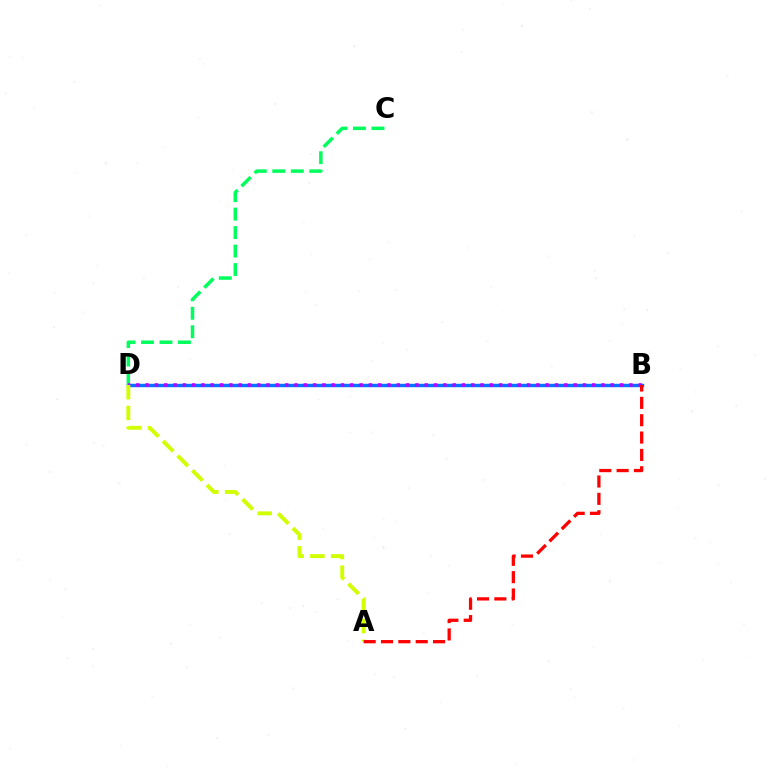{('B', 'D'): [{'color': '#0074ff', 'line_style': 'solid', 'thickness': 2.46}, {'color': '#b900ff', 'line_style': 'dotted', 'thickness': 2.53}], ('C', 'D'): [{'color': '#00ff5c', 'line_style': 'dashed', 'thickness': 2.51}], ('A', 'D'): [{'color': '#d1ff00', 'line_style': 'dashed', 'thickness': 2.82}], ('A', 'B'): [{'color': '#ff0000', 'line_style': 'dashed', 'thickness': 2.36}]}